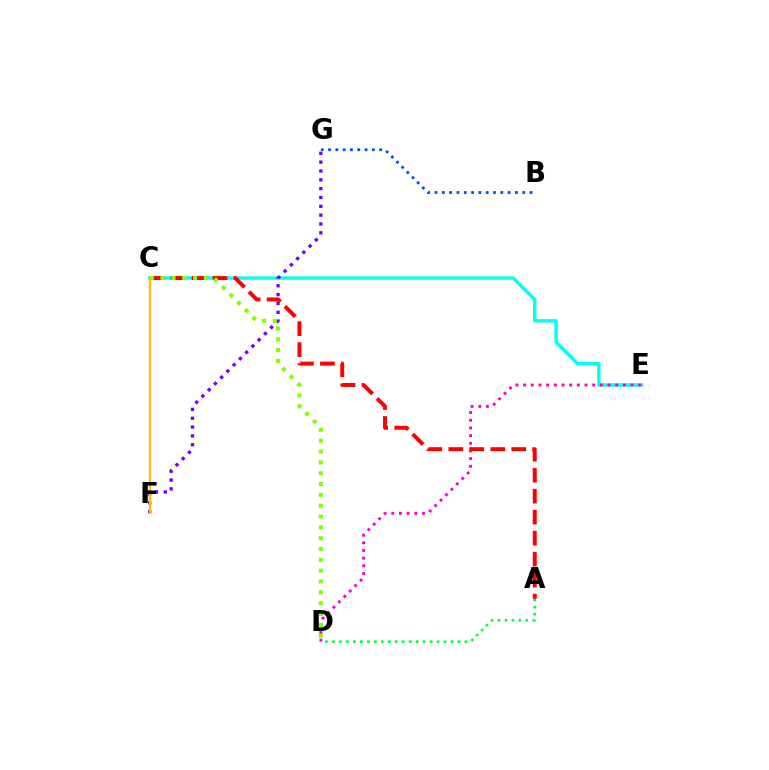{('C', 'E'): [{'color': '#00fff6', 'line_style': 'solid', 'thickness': 2.46}], ('B', 'G'): [{'color': '#004bff', 'line_style': 'dotted', 'thickness': 1.99}], ('D', 'E'): [{'color': '#ff00cf', 'line_style': 'dotted', 'thickness': 2.09}], ('F', 'G'): [{'color': '#7200ff', 'line_style': 'dotted', 'thickness': 2.4}], ('A', 'C'): [{'color': '#ff0000', 'line_style': 'dashed', 'thickness': 2.85}], ('A', 'D'): [{'color': '#00ff39', 'line_style': 'dotted', 'thickness': 1.9}], ('C', 'D'): [{'color': '#84ff00', 'line_style': 'dotted', 'thickness': 2.94}], ('C', 'F'): [{'color': '#ffbd00', 'line_style': 'solid', 'thickness': 1.65}]}